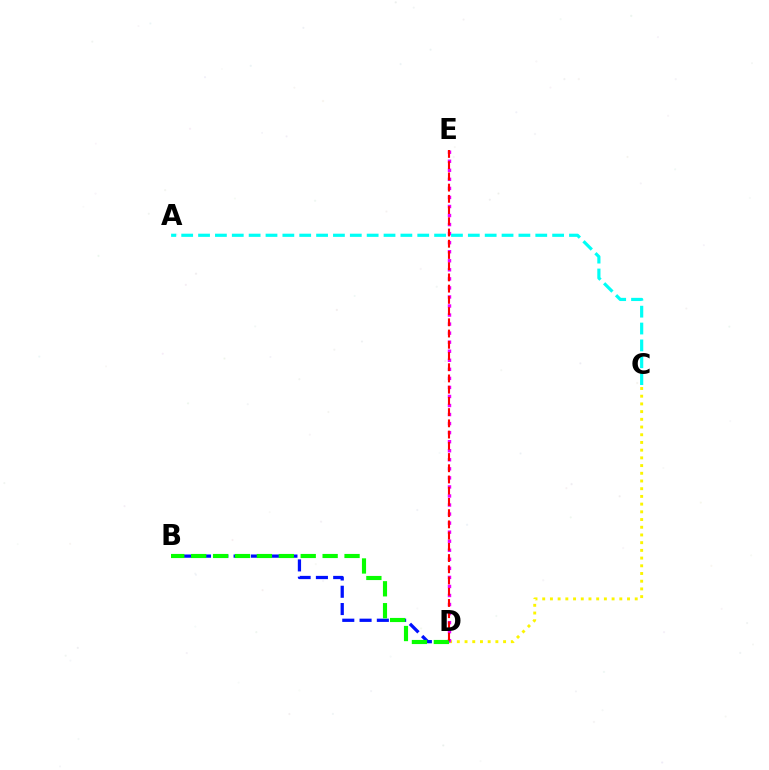{('C', 'D'): [{'color': '#fcf500', 'line_style': 'dotted', 'thickness': 2.09}], ('D', 'E'): [{'color': '#ee00ff', 'line_style': 'dotted', 'thickness': 2.46}, {'color': '#ff0000', 'line_style': 'dashed', 'thickness': 1.53}], ('B', 'D'): [{'color': '#0010ff', 'line_style': 'dashed', 'thickness': 2.35}, {'color': '#08ff00', 'line_style': 'dashed', 'thickness': 2.98}], ('A', 'C'): [{'color': '#00fff6', 'line_style': 'dashed', 'thickness': 2.29}]}